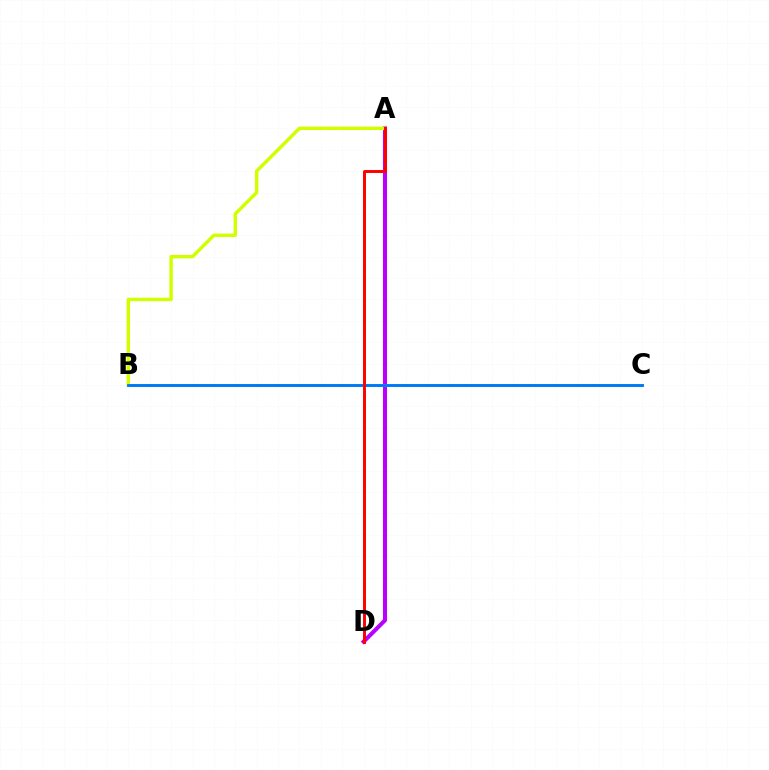{('A', 'D'): [{'color': '#b900ff', 'line_style': 'solid', 'thickness': 2.91}, {'color': '#ff0000', 'line_style': 'solid', 'thickness': 2.12}], ('B', 'C'): [{'color': '#00ff5c', 'line_style': 'solid', 'thickness': 1.91}, {'color': '#0074ff', 'line_style': 'solid', 'thickness': 2.01}], ('A', 'B'): [{'color': '#d1ff00', 'line_style': 'solid', 'thickness': 2.48}]}